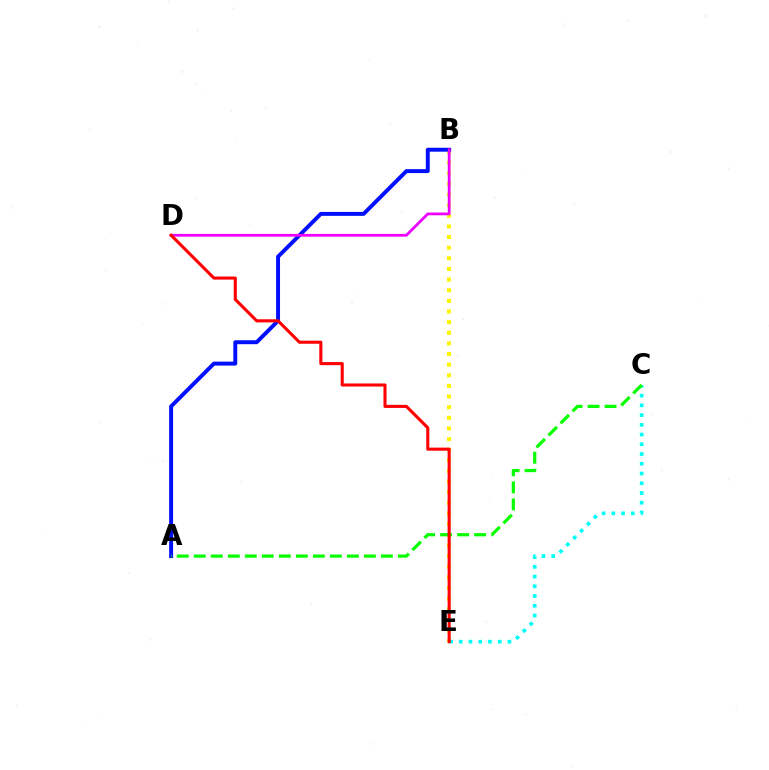{('B', 'E'): [{'color': '#fcf500', 'line_style': 'dotted', 'thickness': 2.89}], ('A', 'B'): [{'color': '#0010ff', 'line_style': 'solid', 'thickness': 2.83}], ('C', 'E'): [{'color': '#00fff6', 'line_style': 'dotted', 'thickness': 2.64}], ('A', 'C'): [{'color': '#08ff00', 'line_style': 'dashed', 'thickness': 2.31}], ('B', 'D'): [{'color': '#ee00ff', 'line_style': 'solid', 'thickness': 1.99}], ('D', 'E'): [{'color': '#ff0000', 'line_style': 'solid', 'thickness': 2.22}]}